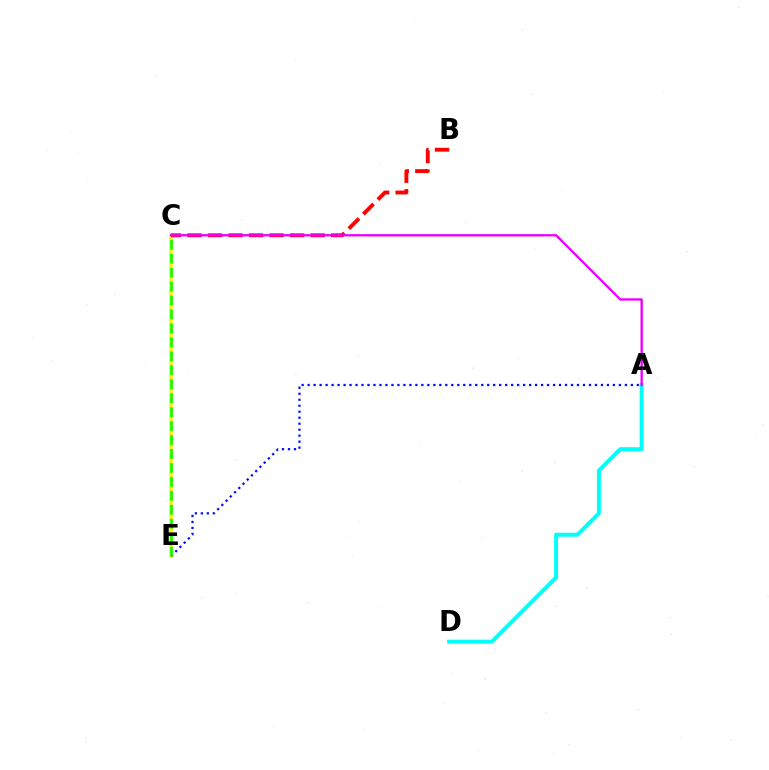{('C', 'E'): [{'color': '#fcf500', 'line_style': 'solid', 'thickness': 2.58}, {'color': '#08ff00', 'line_style': 'dashed', 'thickness': 1.9}], ('B', 'C'): [{'color': '#ff0000', 'line_style': 'dashed', 'thickness': 2.79}], ('A', 'D'): [{'color': '#00fff6', 'line_style': 'solid', 'thickness': 2.85}], ('A', 'E'): [{'color': '#0010ff', 'line_style': 'dotted', 'thickness': 1.63}], ('A', 'C'): [{'color': '#ee00ff', 'line_style': 'solid', 'thickness': 1.68}]}